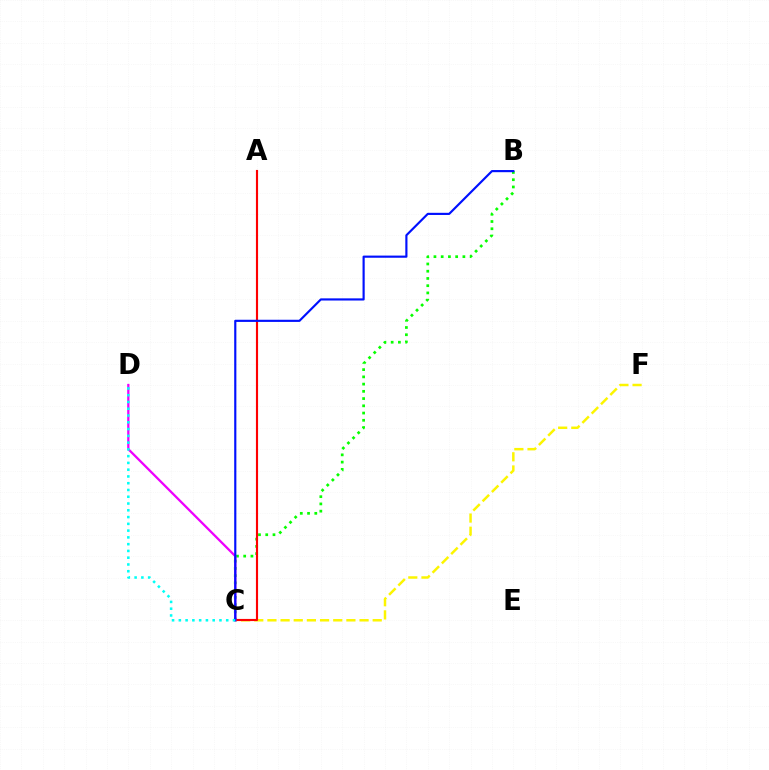{('C', 'F'): [{'color': '#fcf500', 'line_style': 'dashed', 'thickness': 1.79}], ('B', 'C'): [{'color': '#08ff00', 'line_style': 'dotted', 'thickness': 1.97}, {'color': '#0010ff', 'line_style': 'solid', 'thickness': 1.55}], ('A', 'C'): [{'color': '#ff0000', 'line_style': 'solid', 'thickness': 1.54}], ('C', 'D'): [{'color': '#ee00ff', 'line_style': 'solid', 'thickness': 1.64}, {'color': '#00fff6', 'line_style': 'dotted', 'thickness': 1.84}]}